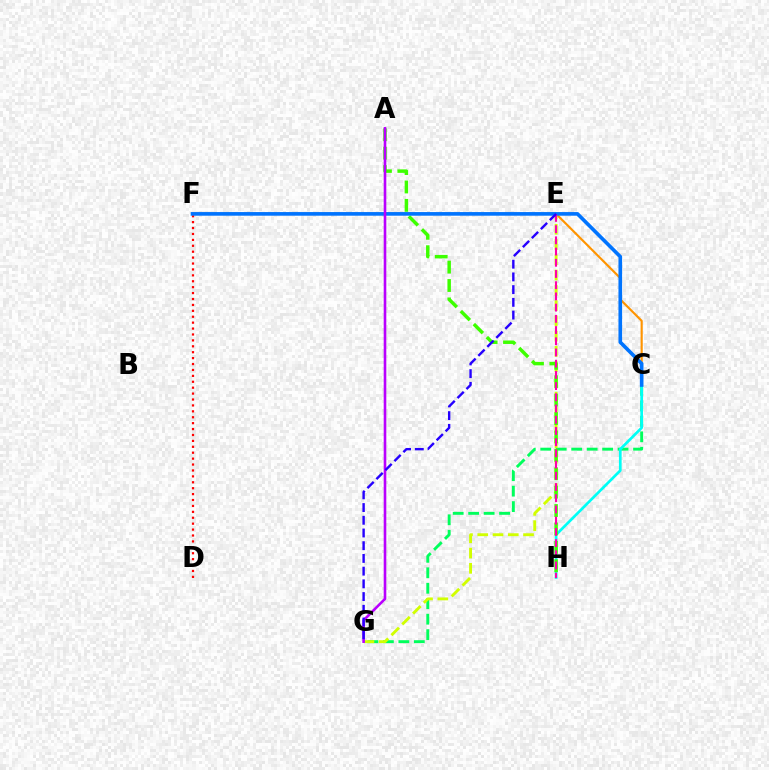{('D', 'F'): [{'color': '#ff0000', 'line_style': 'dotted', 'thickness': 1.61}], ('C', 'F'): [{'color': '#ff9400', 'line_style': 'solid', 'thickness': 1.55}, {'color': '#0074ff', 'line_style': 'solid', 'thickness': 2.62}], ('C', 'G'): [{'color': '#00ff5c', 'line_style': 'dashed', 'thickness': 2.1}], ('C', 'H'): [{'color': '#00fff6', 'line_style': 'solid', 'thickness': 1.94}], ('E', 'G'): [{'color': '#d1ff00', 'line_style': 'dashed', 'thickness': 2.07}, {'color': '#2500ff', 'line_style': 'dashed', 'thickness': 1.73}], ('A', 'H'): [{'color': '#3dff00', 'line_style': 'dashed', 'thickness': 2.5}], ('E', 'H'): [{'color': '#ff00ac', 'line_style': 'dashed', 'thickness': 1.52}], ('A', 'G'): [{'color': '#b900ff', 'line_style': 'solid', 'thickness': 1.88}]}